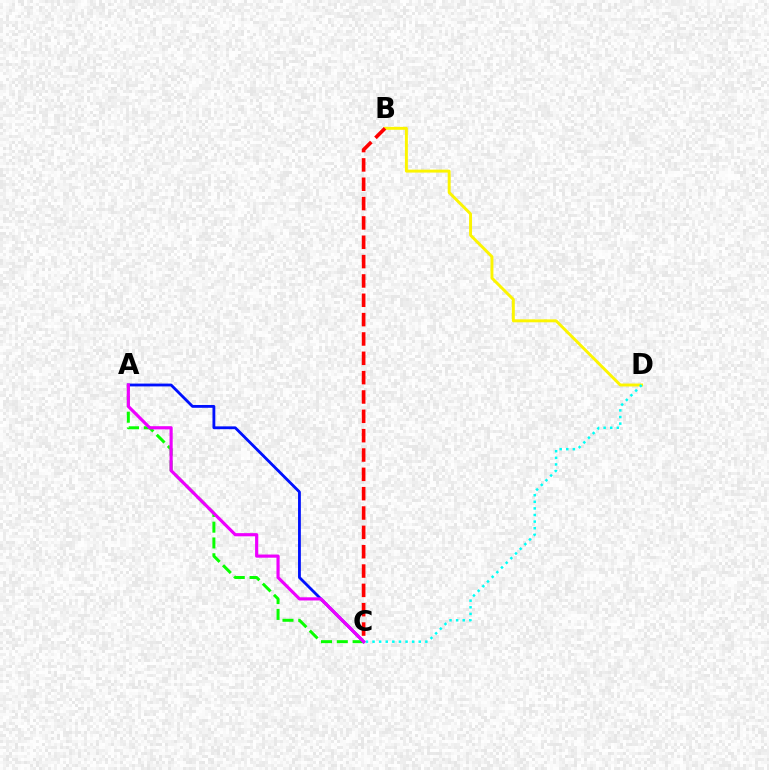{('A', 'C'): [{'color': '#08ff00', 'line_style': 'dashed', 'thickness': 2.15}, {'color': '#0010ff', 'line_style': 'solid', 'thickness': 2.03}, {'color': '#ee00ff', 'line_style': 'solid', 'thickness': 2.28}], ('B', 'D'): [{'color': '#fcf500', 'line_style': 'solid', 'thickness': 2.11}], ('C', 'D'): [{'color': '#00fff6', 'line_style': 'dotted', 'thickness': 1.79}], ('B', 'C'): [{'color': '#ff0000', 'line_style': 'dashed', 'thickness': 2.63}]}